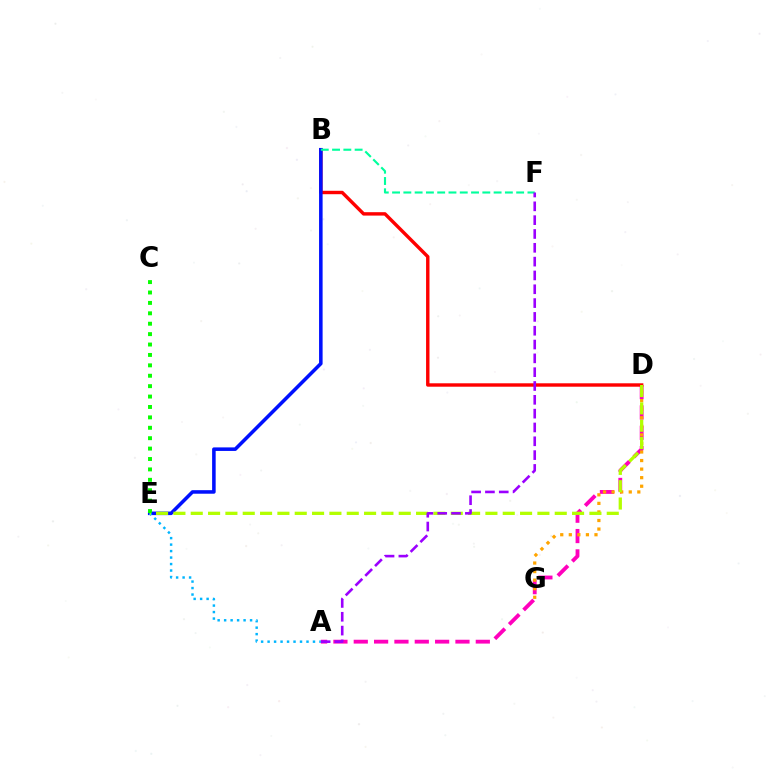{('A', 'D'): [{'color': '#ff00bd', 'line_style': 'dashed', 'thickness': 2.76}], ('B', 'D'): [{'color': '#ff0000', 'line_style': 'solid', 'thickness': 2.46}], ('B', 'E'): [{'color': '#0010ff', 'line_style': 'solid', 'thickness': 2.55}], ('B', 'F'): [{'color': '#00ff9d', 'line_style': 'dashed', 'thickness': 1.53}], ('A', 'E'): [{'color': '#00b5ff', 'line_style': 'dotted', 'thickness': 1.76}], ('D', 'G'): [{'color': '#ffa500', 'line_style': 'dotted', 'thickness': 2.33}], ('D', 'E'): [{'color': '#b3ff00', 'line_style': 'dashed', 'thickness': 2.35}], ('C', 'E'): [{'color': '#08ff00', 'line_style': 'dotted', 'thickness': 2.83}], ('A', 'F'): [{'color': '#9b00ff', 'line_style': 'dashed', 'thickness': 1.88}]}